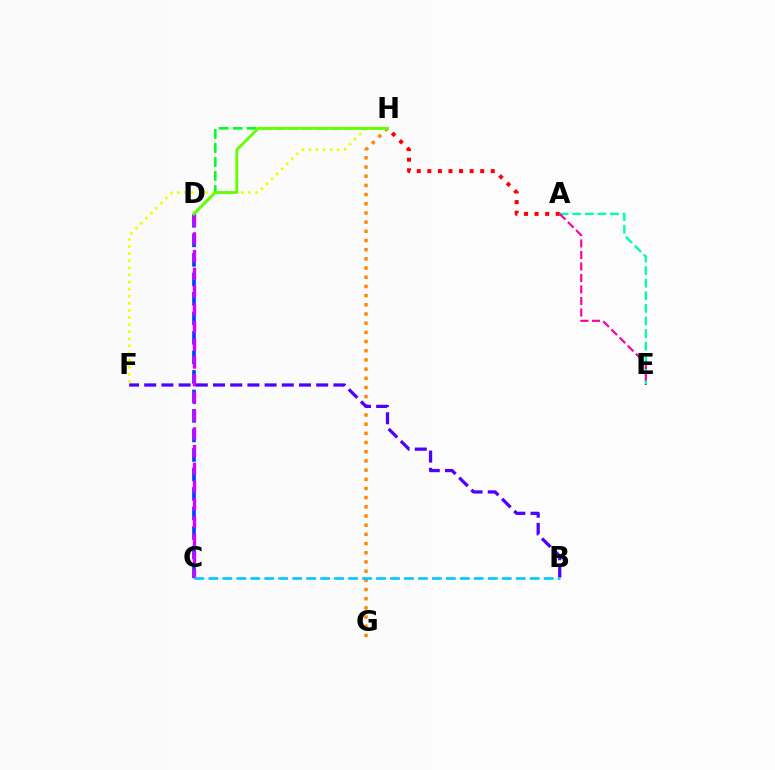{('C', 'D'): [{'color': '#003fff', 'line_style': 'dashed', 'thickness': 2.65}, {'color': '#d600ff', 'line_style': 'dashed', 'thickness': 2.41}], ('F', 'H'): [{'color': '#eeff00', 'line_style': 'dotted', 'thickness': 1.93}], ('G', 'H'): [{'color': '#ff8800', 'line_style': 'dotted', 'thickness': 2.5}], ('A', 'E'): [{'color': '#00ffaf', 'line_style': 'dashed', 'thickness': 1.71}, {'color': '#ff00a0', 'line_style': 'dashed', 'thickness': 1.56}], ('B', 'F'): [{'color': '#4f00ff', 'line_style': 'dashed', 'thickness': 2.34}], ('D', 'H'): [{'color': '#00ff27', 'line_style': 'dashed', 'thickness': 1.9}, {'color': '#66ff00', 'line_style': 'solid', 'thickness': 2.07}], ('A', 'H'): [{'color': '#ff0000', 'line_style': 'dotted', 'thickness': 2.87}], ('B', 'C'): [{'color': '#00c7ff', 'line_style': 'dashed', 'thickness': 1.9}]}